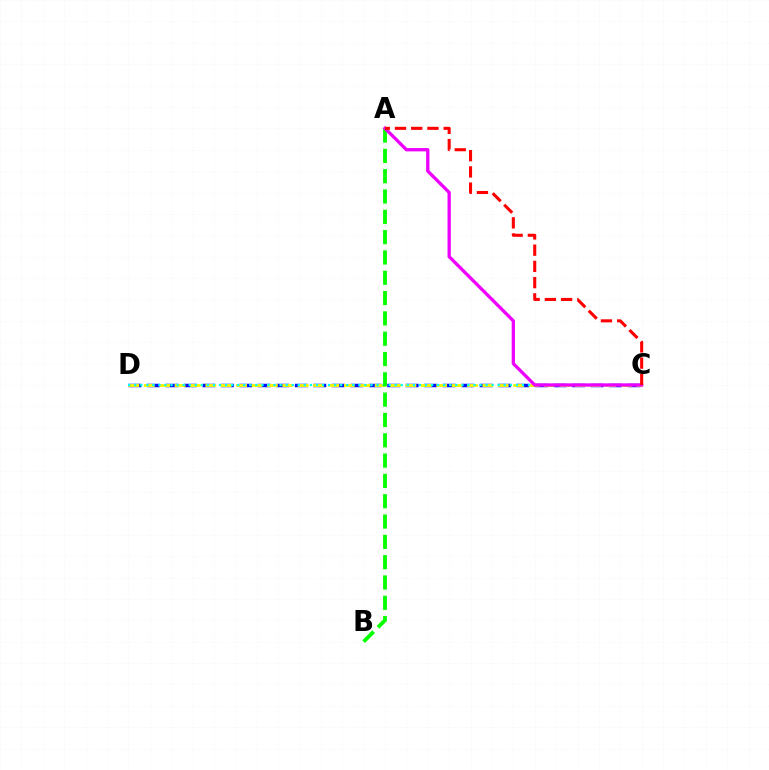{('C', 'D'): [{'color': '#0010ff', 'line_style': 'dashed', 'thickness': 2.51}, {'color': '#fcf500', 'line_style': 'dashed', 'thickness': 2.09}, {'color': '#00fff6', 'line_style': 'dotted', 'thickness': 1.65}], ('A', 'B'): [{'color': '#08ff00', 'line_style': 'dashed', 'thickness': 2.76}], ('A', 'C'): [{'color': '#ee00ff', 'line_style': 'solid', 'thickness': 2.38}, {'color': '#ff0000', 'line_style': 'dashed', 'thickness': 2.21}]}